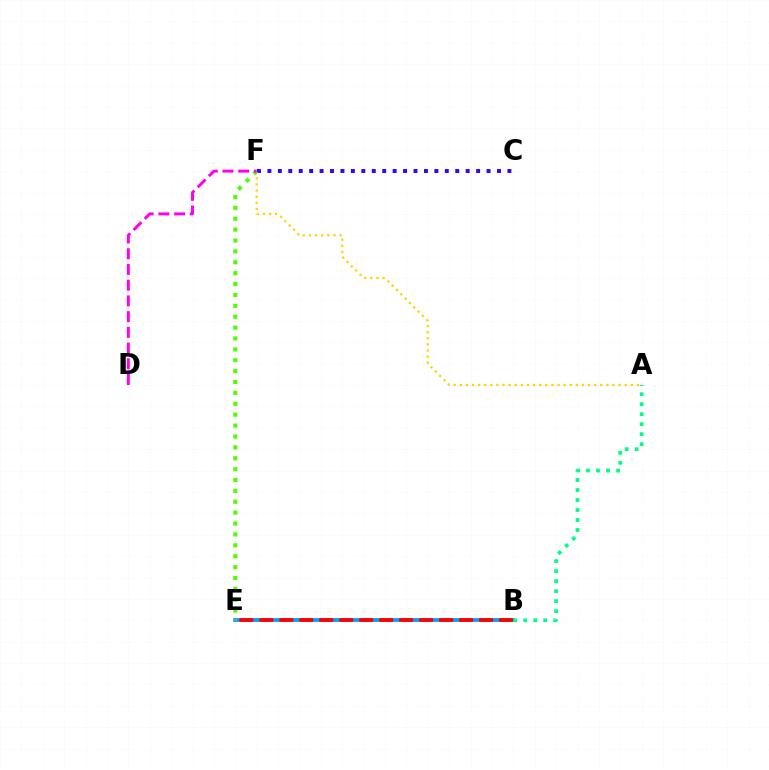{('A', 'F'): [{'color': '#ffd500', 'line_style': 'dotted', 'thickness': 1.66}], ('C', 'F'): [{'color': '#3700ff', 'line_style': 'dotted', 'thickness': 2.84}], ('B', 'E'): [{'color': '#009eff', 'line_style': 'solid', 'thickness': 2.69}, {'color': '#ff0000', 'line_style': 'dashed', 'thickness': 2.71}], ('E', 'F'): [{'color': '#4fff00', 'line_style': 'dotted', 'thickness': 2.96}], ('A', 'B'): [{'color': '#00ff86', 'line_style': 'dotted', 'thickness': 2.72}], ('D', 'F'): [{'color': '#ff00ed', 'line_style': 'dashed', 'thickness': 2.14}]}